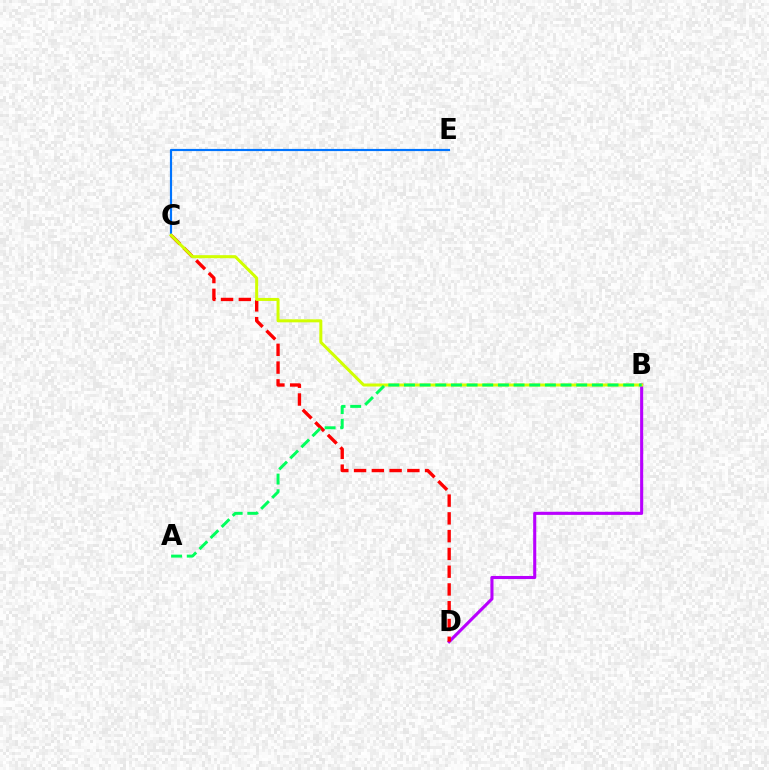{('B', 'D'): [{'color': '#b900ff', 'line_style': 'solid', 'thickness': 2.22}], ('C', 'D'): [{'color': '#ff0000', 'line_style': 'dashed', 'thickness': 2.41}], ('C', 'E'): [{'color': '#0074ff', 'line_style': 'solid', 'thickness': 1.56}], ('B', 'C'): [{'color': '#d1ff00', 'line_style': 'solid', 'thickness': 2.17}], ('A', 'B'): [{'color': '#00ff5c', 'line_style': 'dashed', 'thickness': 2.13}]}